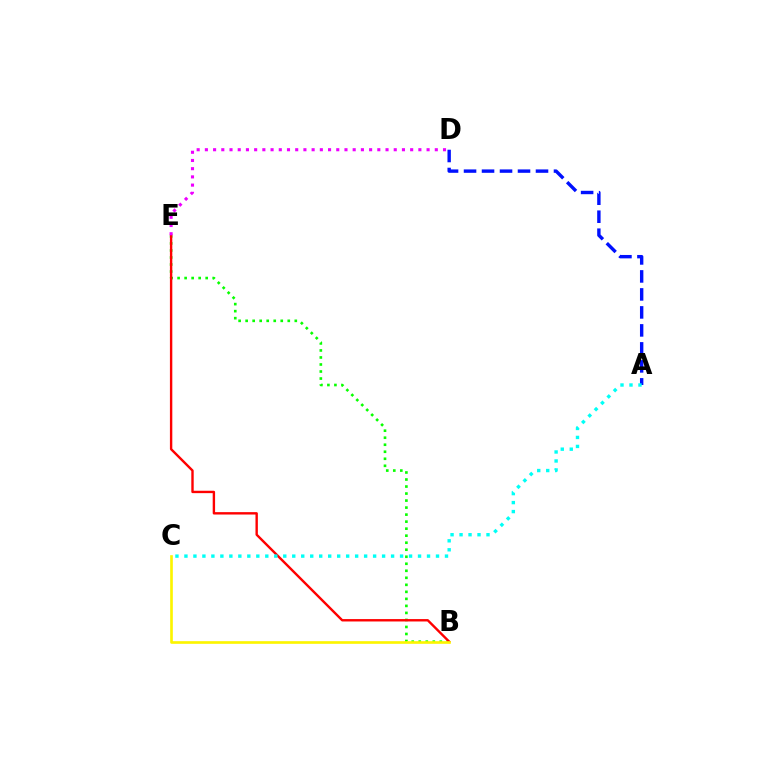{('B', 'E'): [{'color': '#08ff00', 'line_style': 'dotted', 'thickness': 1.91}, {'color': '#ff0000', 'line_style': 'solid', 'thickness': 1.72}], ('A', 'D'): [{'color': '#0010ff', 'line_style': 'dashed', 'thickness': 2.44}], ('D', 'E'): [{'color': '#ee00ff', 'line_style': 'dotted', 'thickness': 2.23}], ('B', 'C'): [{'color': '#fcf500', 'line_style': 'solid', 'thickness': 1.91}], ('A', 'C'): [{'color': '#00fff6', 'line_style': 'dotted', 'thickness': 2.44}]}